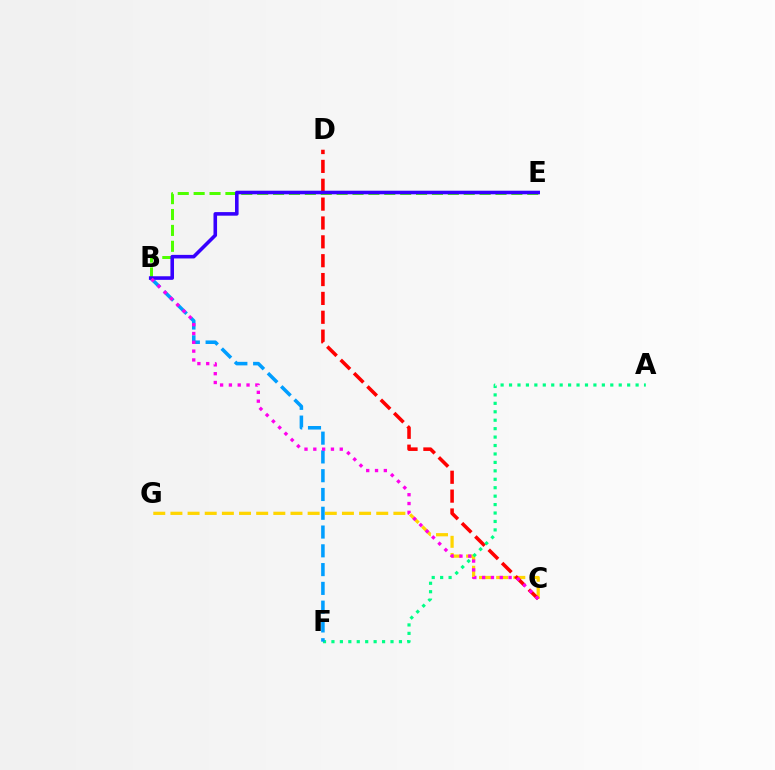{('B', 'E'): [{'color': '#4fff00', 'line_style': 'dashed', 'thickness': 2.16}, {'color': '#3700ff', 'line_style': 'solid', 'thickness': 2.57}], ('C', 'G'): [{'color': '#ffd500', 'line_style': 'dashed', 'thickness': 2.33}], ('C', 'D'): [{'color': '#ff0000', 'line_style': 'dashed', 'thickness': 2.56}], ('A', 'F'): [{'color': '#00ff86', 'line_style': 'dotted', 'thickness': 2.29}], ('B', 'F'): [{'color': '#009eff', 'line_style': 'dashed', 'thickness': 2.55}], ('B', 'C'): [{'color': '#ff00ed', 'line_style': 'dotted', 'thickness': 2.4}]}